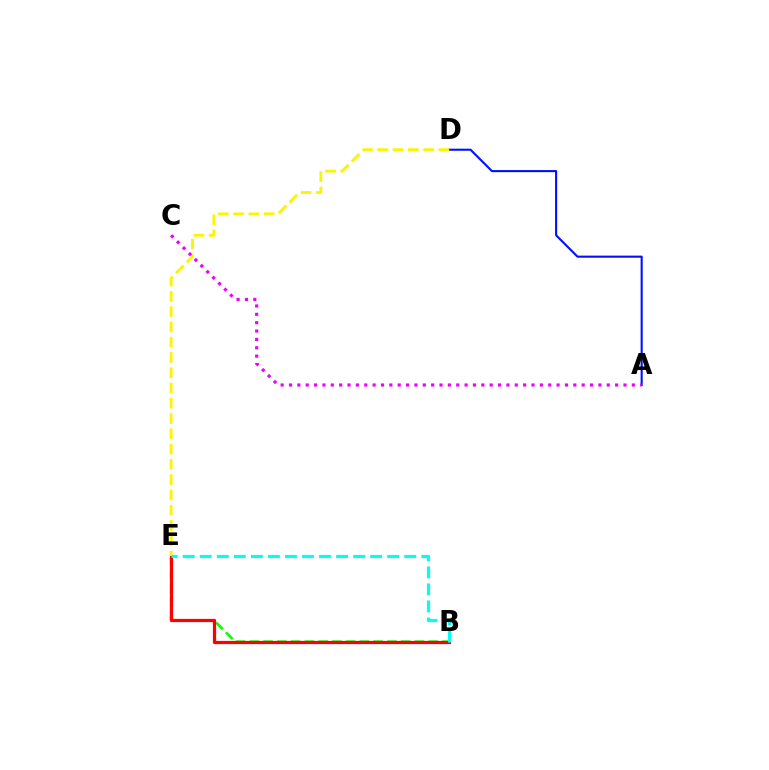{('B', 'E'): [{'color': '#08ff00', 'line_style': 'dashed', 'thickness': 1.87}, {'color': '#ff0000', 'line_style': 'solid', 'thickness': 2.32}, {'color': '#00fff6', 'line_style': 'dashed', 'thickness': 2.32}], ('A', 'D'): [{'color': '#0010ff', 'line_style': 'solid', 'thickness': 1.51}], ('D', 'E'): [{'color': '#fcf500', 'line_style': 'dashed', 'thickness': 2.07}], ('A', 'C'): [{'color': '#ee00ff', 'line_style': 'dotted', 'thickness': 2.27}]}